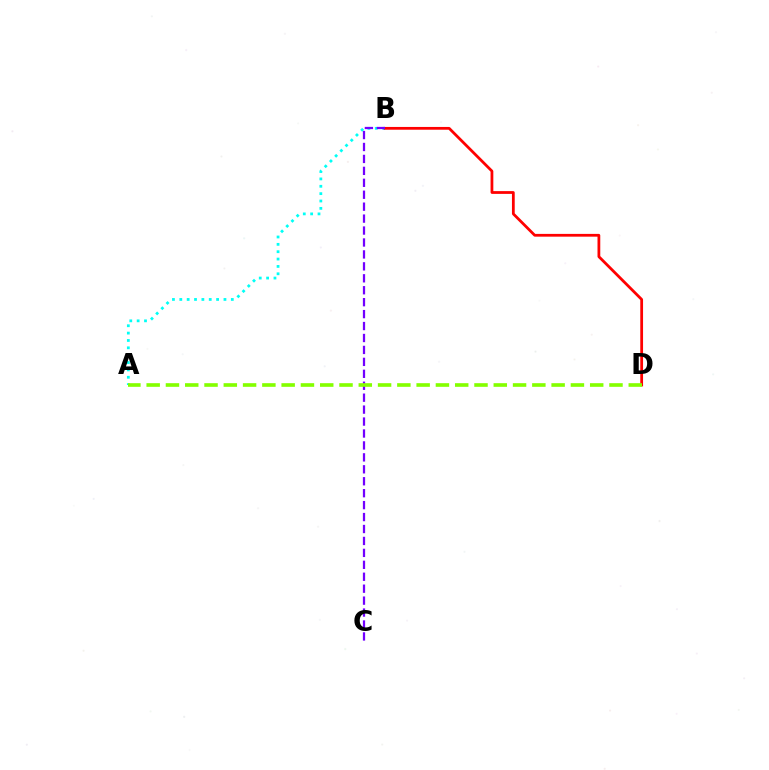{('A', 'B'): [{'color': '#00fff6', 'line_style': 'dotted', 'thickness': 2.0}], ('B', 'D'): [{'color': '#ff0000', 'line_style': 'solid', 'thickness': 1.99}], ('B', 'C'): [{'color': '#7200ff', 'line_style': 'dashed', 'thickness': 1.62}], ('A', 'D'): [{'color': '#84ff00', 'line_style': 'dashed', 'thickness': 2.62}]}